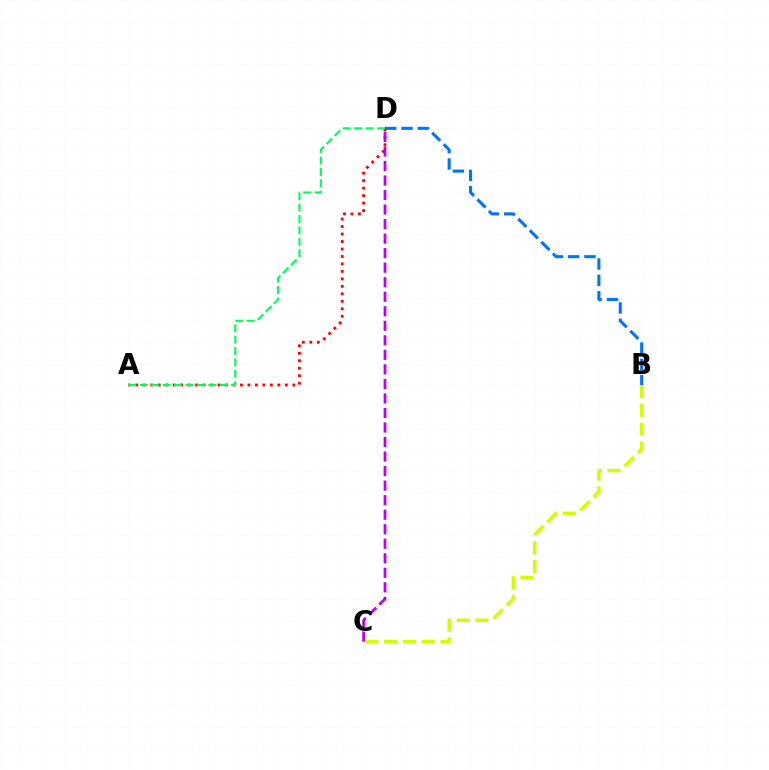{('B', 'D'): [{'color': '#0074ff', 'line_style': 'dashed', 'thickness': 2.22}], ('B', 'C'): [{'color': '#d1ff00', 'line_style': 'dashed', 'thickness': 2.55}], ('A', 'D'): [{'color': '#ff0000', 'line_style': 'dotted', 'thickness': 2.03}, {'color': '#00ff5c', 'line_style': 'dashed', 'thickness': 1.55}], ('C', 'D'): [{'color': '#b900ff', 'line_style': 'dashed', 'thickness': 1.97}]}